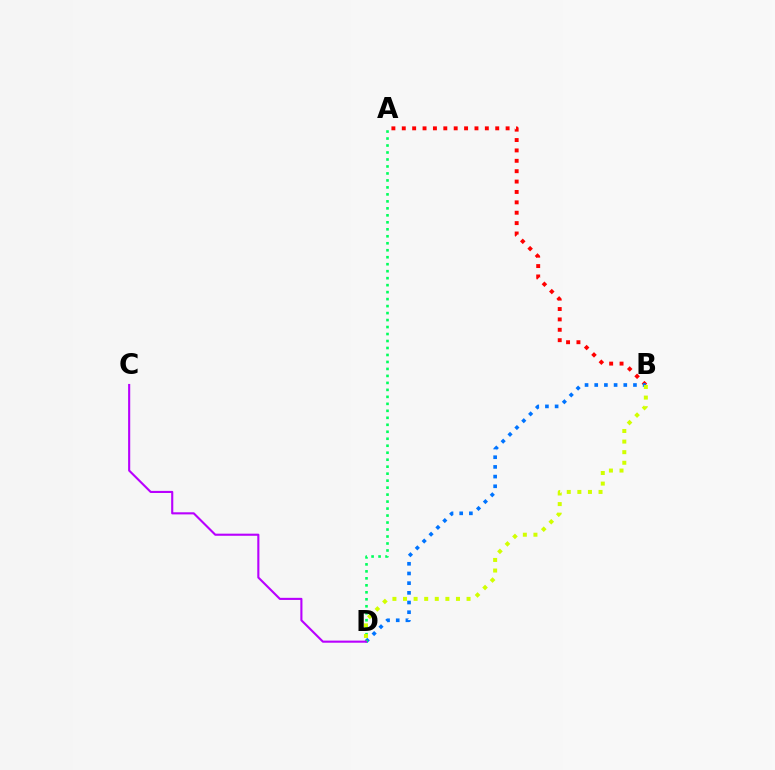{('A', 'B'): [{'color': '#ff0000', 'line_style': 'dotted', 'thickness': 2.82}], ('B', 'D'): [{'color': '#0074ff', 'line_style': 'dotted', 'thickness': 2.63}, {'color': '#d1ff00', 'line_style': 'dotted', 'thickness': 2.88}], ('A', 'D'): [{'color': '#00ff5c', 'line_style': 'dotted', 'thickness': 1.9}], ('C', 'D'): [{'color': '#b900ff', 'line_style': 'solid', 'thickness': 1.52}]}